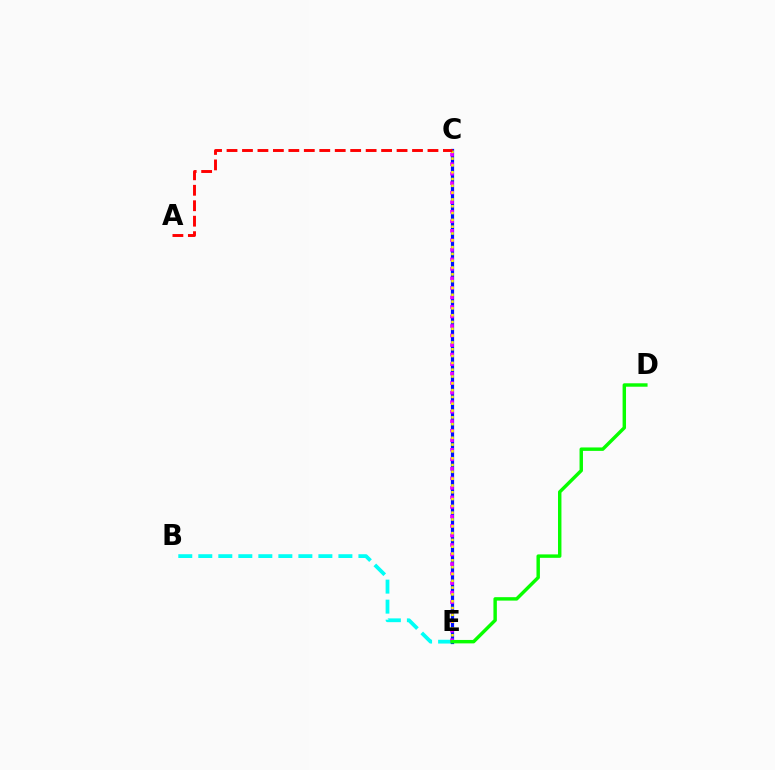{('B', 'E'): [{'color': '#00fff6', 'line_style': 'dashed', 'thickness': 2.72}], ('C', 'E'): [{'color': '#0010ff', 'line_style': 'solid', 'thickness': 2.32}, {'color': '#ee00ff', 'line_style': 'dotted', 'thickness': 2.59}, {'color': '#fcf500', 'line_style': 'dotted', 'thickness': 1.85}], ('A', 'C'): [{'color': '#ff0000', 'line_style': 'dashed', 'thickness': 2.1}], ('D', 'E'): [{'color': '#08ff00', 'line_style': 'solid', 'thickness': 2.47}]}